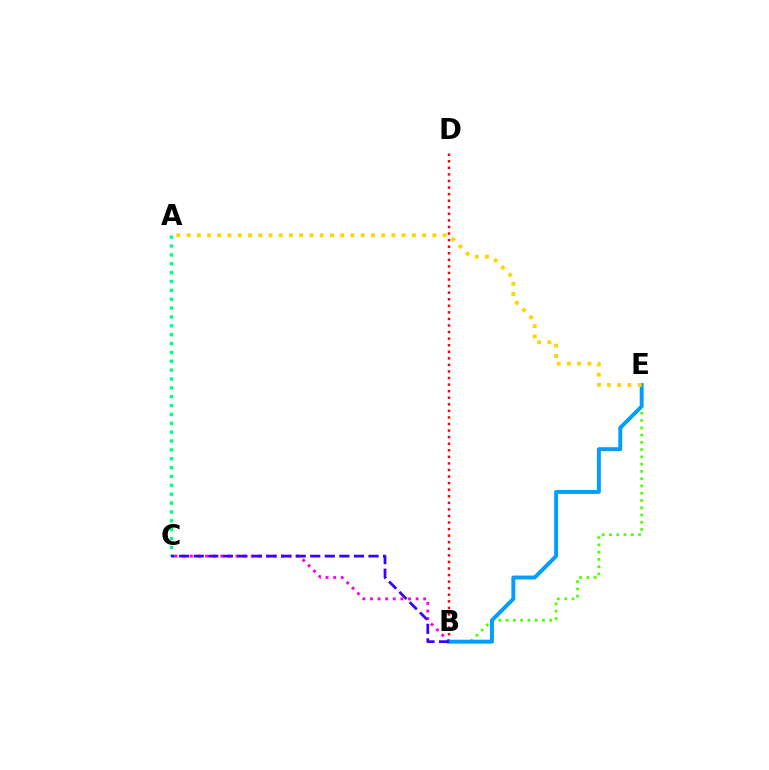{('B', 'C'): [{'color': '#ff00ed', 'line_style': 'dotted', 'thickness': 2.07}, {'color': '#3700ff', 'line_style': 'dashed', 'thickness': 1.98}], ('A', 'C'): [{'color': '#00ff86', 'line_style': 'dotted', 'thickness': 2.41}], ('B', 'D'): [{'color': '#ff0000', 'line_style': 'dotted', 'thickness': 1.78}], ('B', 'E'): [{'color': '#4fff00', 'line_style': 'dotted', 'thickness': 1.97}, {'color': '#009eff', 'line_style': 'solid', 'thickness': 2.81}], ('A', 'E'): [{'color': '#ffd500', 'line_style': 'dotted', 'thickness': 2.78}]}